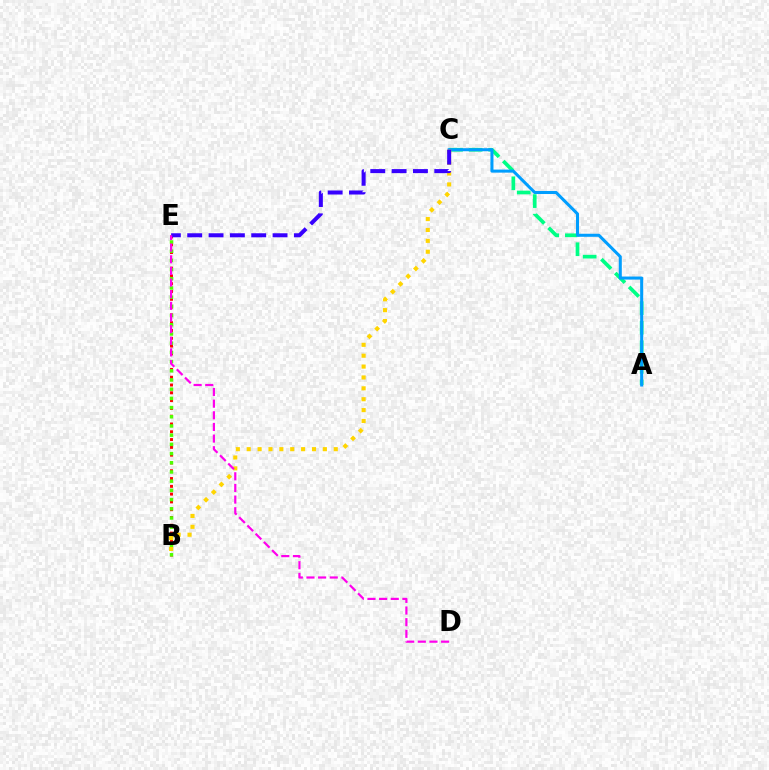{('A', 'C'): [{'color': '#00ff86', 'line_style': 'dashed', 'thickness': 2.66}, {'color': '#009eff', 'line_style': 'solid', 'thickness': 2.19}], ('B', 'E'): [{'color': '#ff0000', 'line_style': 'dotted', 'thickness': 2.12}, {'color': '#4fff00', 'line_style': 'dotted', 'thickness': 2.5}], ('B', 'C'): [{'color': '#ffd500', 'line_style': 'dotted', 'thickness': 2.96}], ('C', 'E'): [{'color': '#3700ff', 'line_style': 'dashed', 'thickness': 2.9}], ('D', 'E'): [{'color': '#ff00ed', 'line_style': 'dashed', 'thickness': 1.58}]}